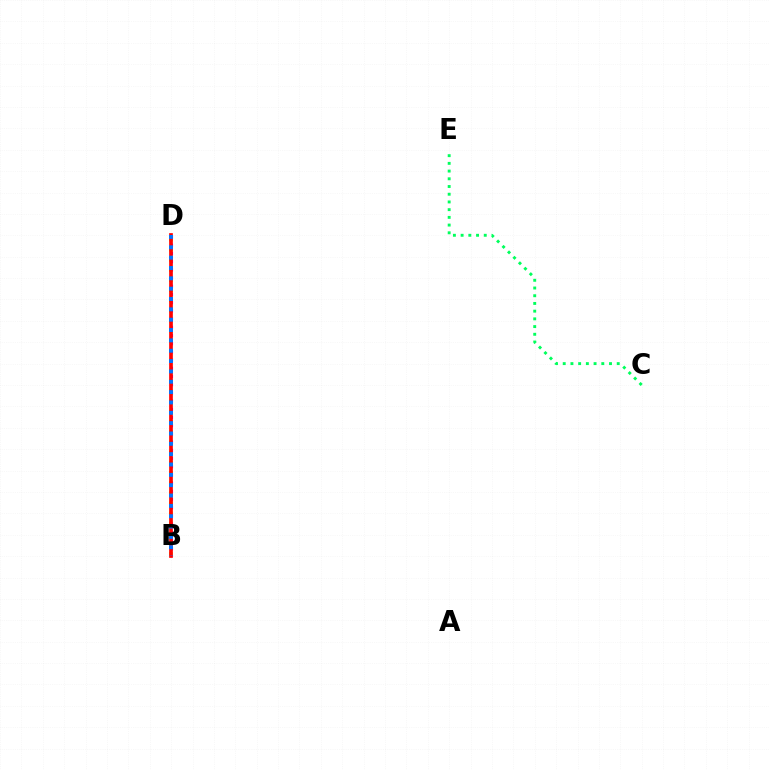{('B', 'D'): [{'color': '#d1ff00', 'line_style': 'dotted', 'thickness': 2.76}, {'color': '#b900ff', 'line_style': 'dotted', 'thickness': 2.23}, {'color': '#ff0000', 'line_style': 'solid', 'thickness': 2.65}, {'color': '#0074ff', 'line_style': 'dotted', 'thickness': 2.81}], ('C', 'E'): [{'color': '#00ff5c', 'line_style': 'dotted', 'thickness': 2.1}]}